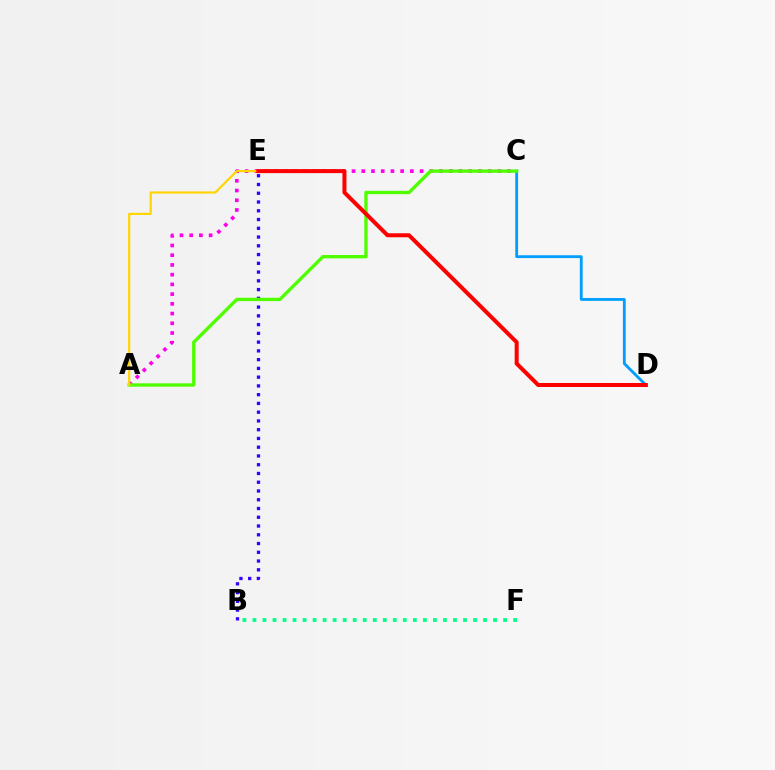{('B', 'E'): [{'color': '#3700ff', 'line_style': 'dotted', 'thickness': 2.38}], ('C', 'D'): [{'color': '#009eff', 'line_style': 'solid', 'thickness': 2.03}], ('A', 'C'): [{'color': '#ff00ed', 'line_style': 'dotted', 'thickness': 2.64}, {'color': '#4fff00', 'line_style': 'solid', 'thickness': 2.42}], ('B', 'F'): [{'color': '#00ff86', 'line_style': 'dotted', 'thickness': 2.72}], ('A', 'E'): [{'color': '#ffd500', 'line_style': 'solid', 'thickness': 1.58}], ('D', 'E'): [{'color': '#ff0000', 'line_style': 'solid', 'thickness': 2.89}]}